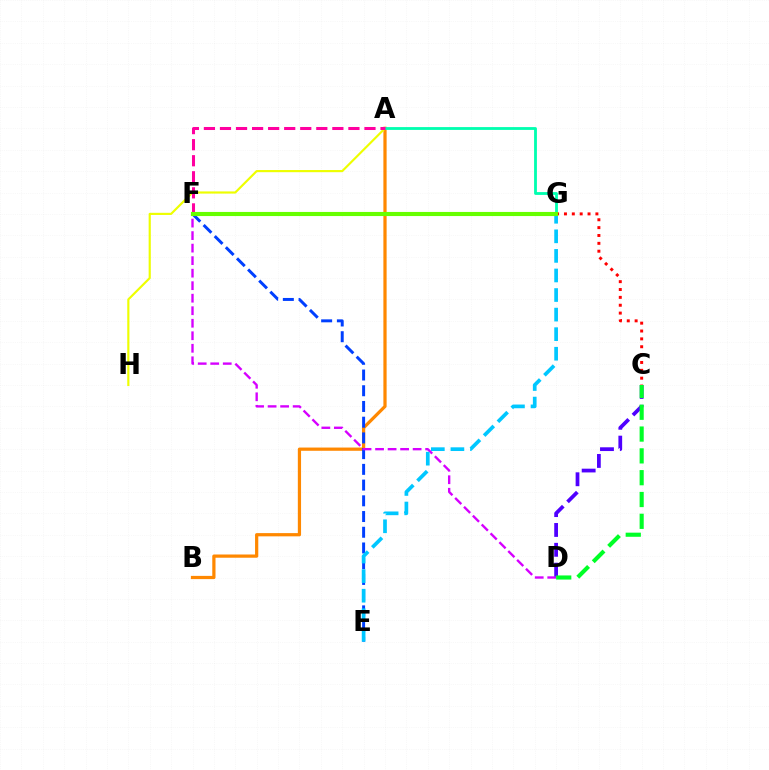{('A', 'B'): [{'color': '#ff8800', 'line_style': 'solid', 'thickness': 2.33}], ('E', 'F'): [{'color': '#003fff', 'line_style': 'dashed', 'thickness': 2.14}], ('D', 'F'): [{'color': '#d600ff', 'line_style': 'dashed', 'thickness': 1.7}], ('A', 'H'): [{'color': '#eeff00', 'line_style': 'solid', 'thickness': 1.56}], ('A', 'G'): [{'color': '#00ffaf', 'line_style': 'solid', 'thickness': 2.03}], ('E', 'G'): [{'color': '#00c7ff', 'line_style': 'dashed', 'thickness': 2.66}], ('C', 'D'): [{'color': '#4f00ff', 'line_style': 'dashed', 'thickness': 2.7}, {'color': '#00ff27', 'line_style': 'dashed', 'thickness': 2.96}], ('A', 'F'): [{'color': '#ff00a0', 'line_style': 'dashed', 'thickness': 2.18}], ('C', 'G'): [{'color': '#ff0000', 'line_style': 'dotted', 'thickness': 2.14}], ('F', 'G'): [{'color': '#66ff00', 'line_style': 'solid', 'thickness': 2.97}]}